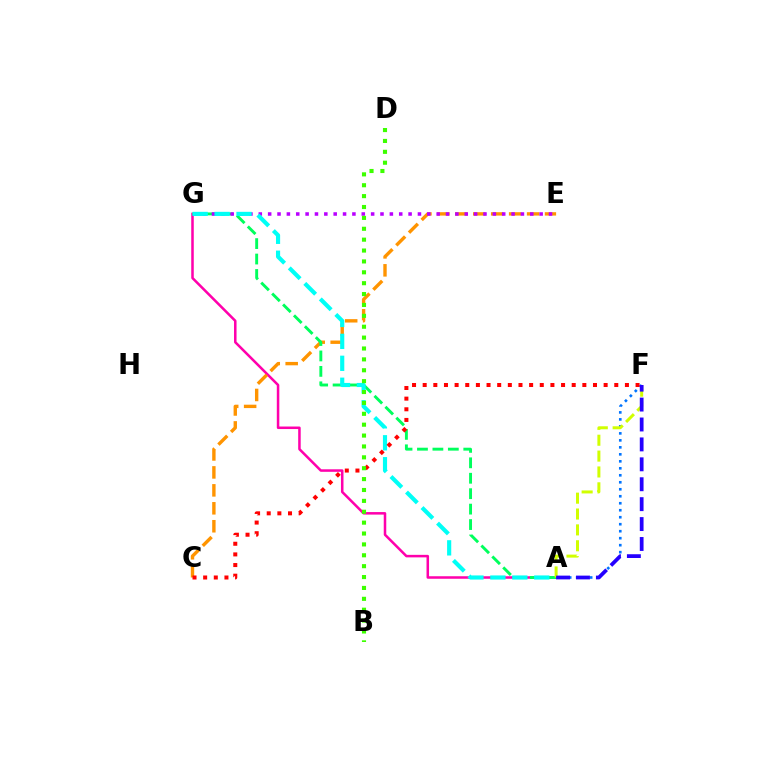{('A', 'F'): [{'color': '#0074ff', 'line_style': 'dotted', 'thickness': 1.9}, {'color': '#d1ff00', 'line_style': 'dashed', 'thickness': 2.16}, {'color': '#2500ff', 'line_style': 'dashed', 'thickness': 2.71}], ('A', 'G'): [{'color': '#ff00ac', 'line_style': 'solid', 'thickness': 1.82}, {'color': '#00ff5c', 'line_style': 'dashed', 'thickness': 2.1}, {'color': '#00fff6', 'line_style': 'dashed', 'thickness': 2.98}], ('C', 'E'): [{'color': '#ff9400', 'line_style': 'dashed', 'thickness': 2.44}], ('E', 'G'): [{'color': '#b900ff', 'line_style': 'dotted', 'thickness': 2.54}], ('C', 'F'): [{'color': '#ff0000', 'line_style': 'dotted', 'thickness': 2.89}], ('B', 'D'): [{'color': '#3dff00', 'line_style': 'dotted', 'thickness': 2.96}]}